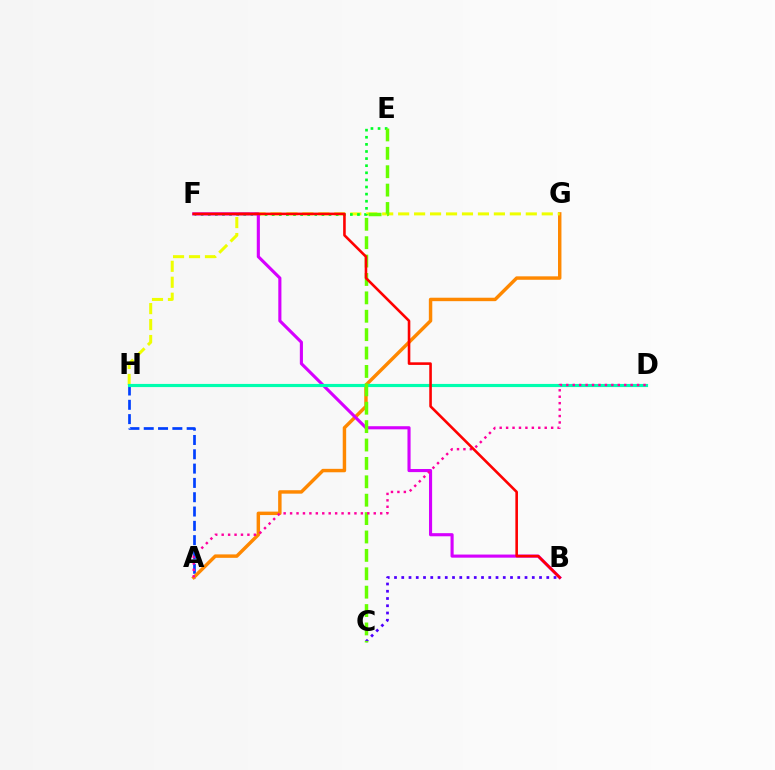{('A', 'H'): [{'color': '#003fff', 'line_style': 'dashed', 'thickness': 1.94}], ('A', 'G'): [{'color': '#ff8800', 'line_style': 'solid', 'thickness': 2.48}], ('G', 'H'): [{'color': '#eeff00', 'line_style': 'dashed', 'thickness': 2.17}], ('D', 'H'): [{'color': '#00c7ff', 'line_style': 'solid', 'thickness': 2.03}, {'color': '#00ffaf', 'line_style': 'solid', 'thickness': 2.26}], ('E', 'F'): [{'color': '#00ff27', 'line_style': 'dotted', 'thickness': 1.93}], ('B', 'C'): [{'color': '#4f00ff', 'line_style': 'dotted', 'thickness': 1.97}], ('B', 'F'): [{'color': '#d600ff', 'line_style': 'solid', 'thickness': 2.24}, {'color': '#ff0000', 'line_style': 'solid', 'thickness': 1.87}], ('C', 'E'): [{'color': '#66ff00', 'line_style': 'dashed', 'thickness': 2.5}], ('A', 'D'): [{'color': '#ff00a0', 'line_style': 'dotted', 'thickness': 1.75}]}